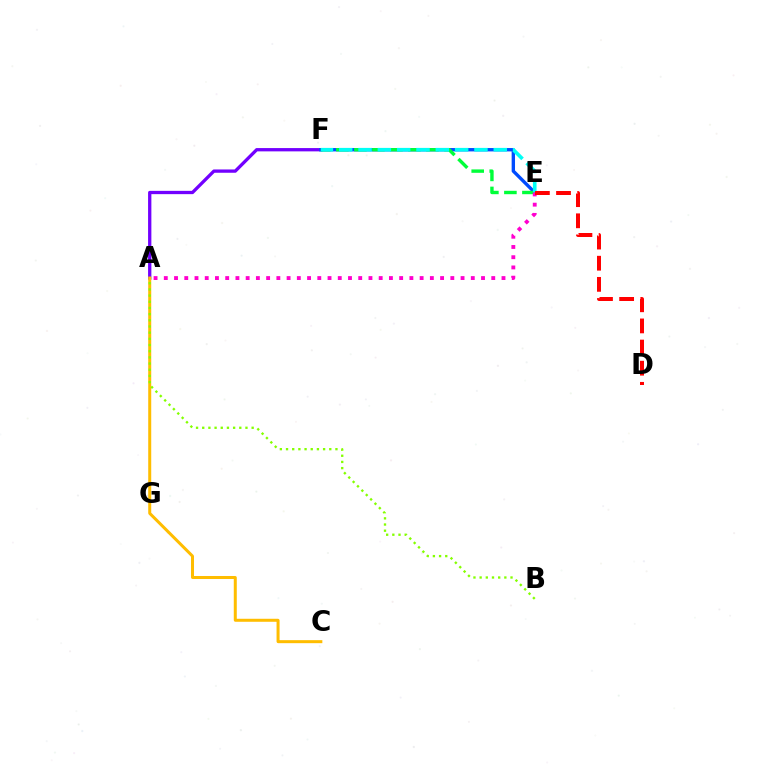{('A', 'F'): [{'color': '#7200ff', 'line_style': 'solid', 'thickness': 2.37}], ('E', 'F'): [{'color': '#004bff', 'line_style': 'solid', 'thickness': 2.42}, {'color': '#00ff39', 'line_style': 'dashed', 'thickness': 2.45}, {'color': '#00fff6', 'line_style': 'dashed', 'thickness': 2.62}], ('A', 'C'): [{'color': '#ffbd00', 'line_style': 'solid', 'thickness': 2.17}], ('A', 'B'): [{'color': '#84ff00', 'line_style': 'dotted', 'thickness': 1.68}], ('A', 'E'): [{'color': '#ff00cf', 'line_style': 'dotted', 'thickness': 2.78}], ('D', 'E'): [{'color': '#ff0000', 'line_style': 'dashed', 'thickness': 2.87}]}